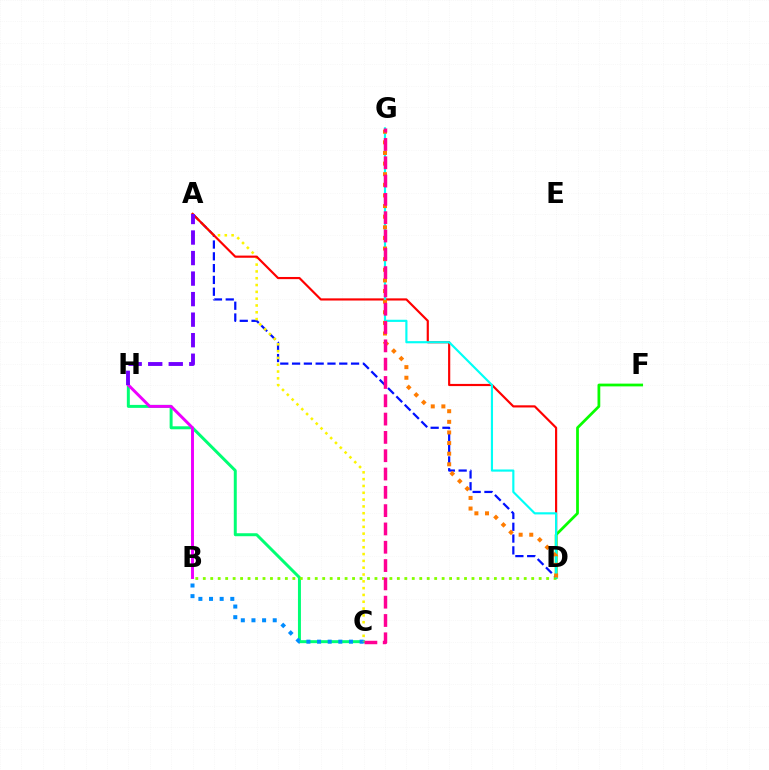{('A', 'D'): [{'color': '#0010ff', 'line_style': 'dashed', 'thickness': 1.6}, {'color': '#ff0000', 'line_style': 'solid', 'thickness': 1.56}], ('C', 'H'): [{'color': '#00ff74', 'line_style': 'solid', 'thickness': 2.14}], ('B', 'C'): [{'color': '#008cff', 'line_style': 'dotted', 'thickness': 2.89}], ('A', 'C'): [{'color': '#fcf500', 'line_style': 'dotted', 'thickness': 1.85}], ('B', 'H'): [{'color': '#ee00ff', 'line_style': 'solid', 'thickness': 2.11}], ('B', 'D'): [{'color': '#84ff00', 'line_style': 'dotted', 'thickness': 2.03}], ('D', 'F'): [{'color': '#08ff00', 'line_style': 'solid', 'thickness': 1.99}], ('A', 'H'): [{'color': '#7200ff', 'line_style': 'dashed', 'thickness': 2.79}], ('D', 'G'): [{'color': '#00fff6', 'line_style': 'solid', 'thickness': 1.56}, {'color': '#ff7c00', 'line_style': 'dotted', 'thickness': 2.89}], ('C', 'G'): [{'color': '#ff0094', 'line_style': 'dashed', 'thickness': 2.49}]}